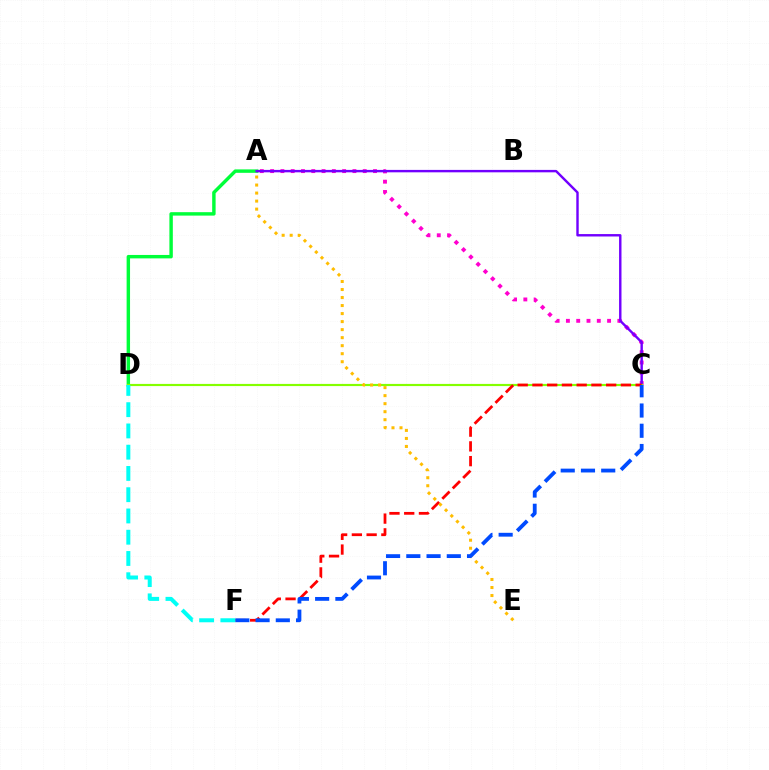{('A', 'D'): [{'color': '#00ff39', 'line_style': 'solid', 'thickness': 2.47}], ('A', 'C'): [{'color': '#ff00cf', 'line_style': 'dotted', 'thickness': 2.8}, {'color': '#7200ff', 'line_style': 'solid', 'thickness': 1.74}], ('C', 'D'): [{'color': '#84ff00', 'line_style': 'solid', 'thickness': 1.56}], ('C', 'F'): [{'color': '#ff0000', 'line_style': 'dashed', 'thickness': 2.0}, {'color': '#004bff', 'line_style': 'dashed', 'thickness': 2.75}], ('A', 'E'): [{'color': '#ffbd00', 'line_style': 'dotted', 'thickness': 2.18}], ('D', 'F'): [{'color': '#00fff6', 'line_style': 'dashed', 'thickness': 2.89}]}